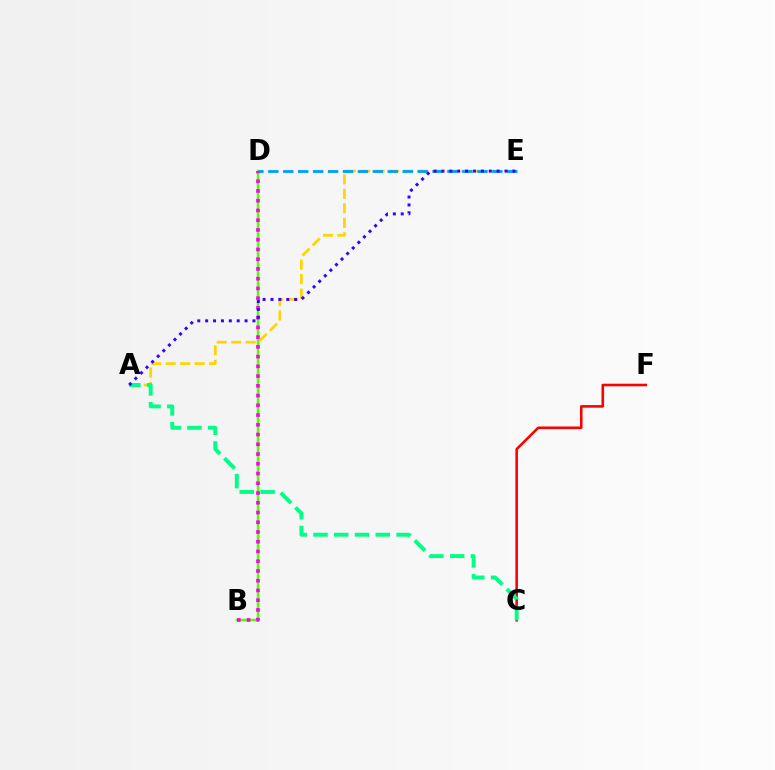{('C', 'F'): [{'color': '#ff0000', 'line_style': 'solid', 'thickness': 1.86}], ('A', 'E'): [{'color': '#ffd500', 'line_style': 'dashed', 'thickness': 1.97}, {'color': '#3700ff', 'line_style': 'dotted', 'thickness': 2.14}], ('B', 'D'): [{'color': '#4fff00', 'line_style': 'solid', 'thickness': 1.76}, {'color': '#ff00ed', 'line_style': 'dotted', 'thickness': 2.65}], ('A', 'C'): [{'color': '#00ff86', 'line_style': 'dashed', 'thickness': 2.82}], ('D', 'E'): [{'color': '#009eff', 'line_style': 'dashed', 'thickness': 2.03}]}